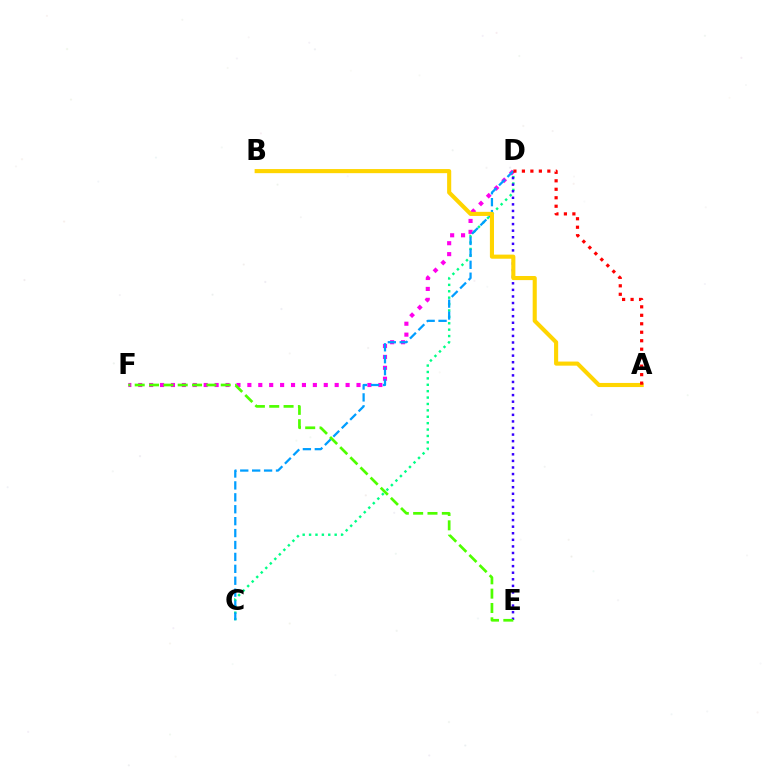{('C', 'D'): [{'color': '#00ff86', 'line_style': 'dotted', 'thickness': 1.74}, {'color': '#009eff', 'line_style': 'dashed', 'thickness': 1.62}], ('D', 'E'): [{'color': '#3700ff', 'line_style': 'dotted', 'thickness': 1.79}], ('D', 'F'): [{'color': '#ff00ed', 'line_style': 'dotted', 'thickness': 2.97}], ('A', 'B'): [{'color': '#ffd500', 'line_style': 'solid', 'thickness': 2.95}], ('A', 'D'): [{'color': '#ff0000', 'line_style': 'dotted', 'thickness': 2.3}], ('E', 'F'): [{'color': '#4fff00', 'line_style': 'dashed', 'thickness': 1.95}]}